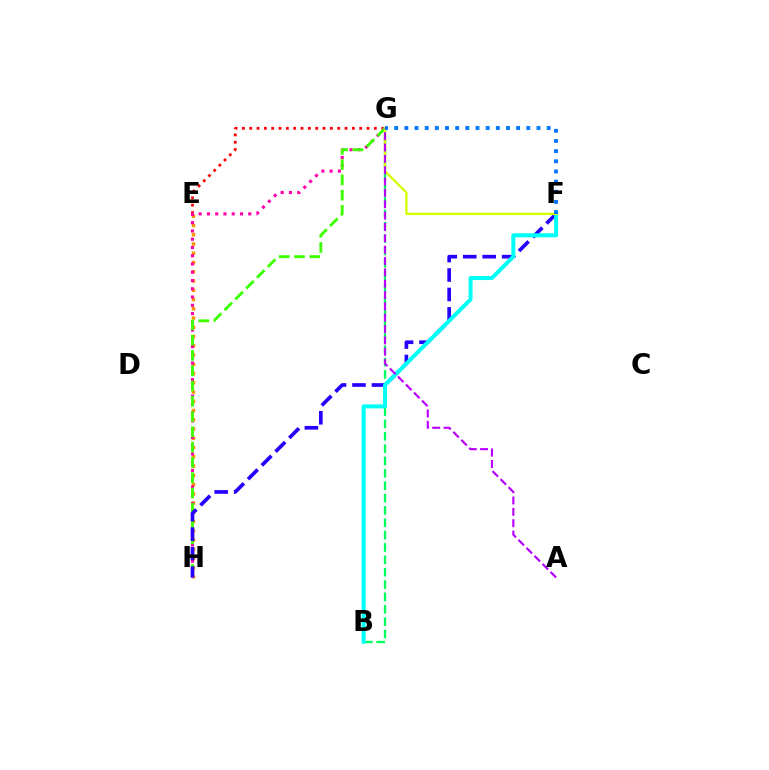{('E', 'G'): [{'color': '#ff0000', 'line_style': 'dotted', 'thickness': 1.99}], ('B', 'G'): [{'color': '#00ff5c', 'line_style': 'dashed', 'thickness': 1.68}], ('E', 'H'): [{'color': '#ff9400', 'line_style': 'dotted', 'thickness': 2.51}], ('G', 'H'): [{'color': '#ff00ac', 'line_style': 'dotted', 'thickness': 2.24}, {'color': '#3dff00', 'line_style': 'dashed', 'thickness': 2.08}], ('F', 'H'): [{'color': '#2500ff', 'line_style': 'dashed', 'thickness': 2.64}], ('B', 'F'): [{'color': '#00fff6', 'line_style': 'solid', 'thickness': 2.88}], ('F', 'G'): [{'color': '#d1ff00', 'line_style': 'solid', 'thickness': 1.68}, {'color': '#0074ff', 'line_style': 'dotted', 'thickness': 2.76}], ('A', 'G'): [{'color': '#b900ff', 'line_style': 'dashed', 'thickness': 1.54}]}